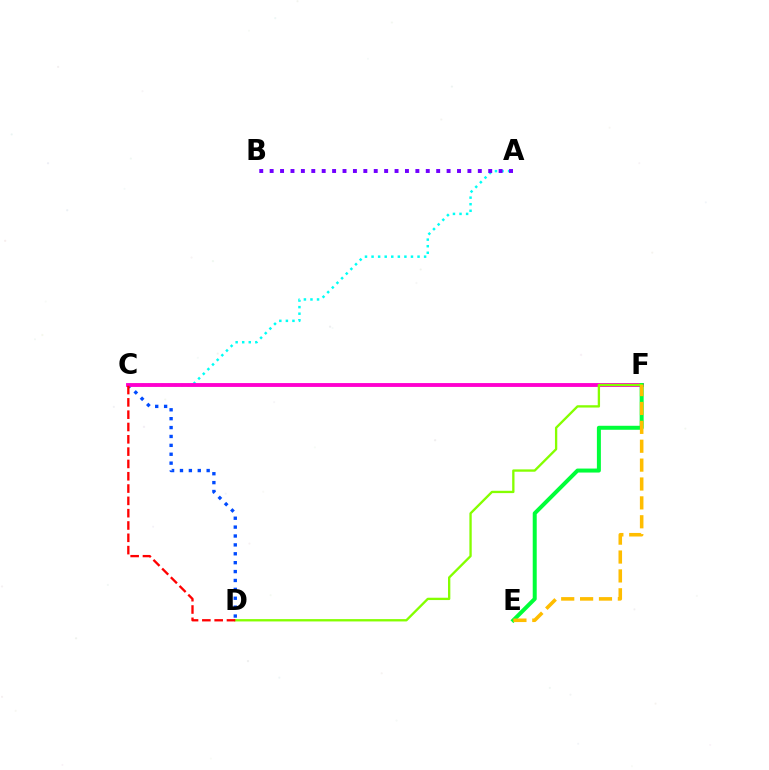{('C', 'D'): [{'color': '#004bff', 'line_style': 'dotted', 'thickness': 2.42}, {'color': '#ff0000', 'line_style': 'dashed', 'thickness': 1.67}], ('A', 'C'): [{'color': '#00fff6', 'line_style': 'dotted', 'thickness': 1.78}], ('C', 'F'): [{'color': '#ff00cf', 'line_style': 'solid', 'thickness': 2.78}], ('E', 'F'): [{'color': '#00ff39', 'line_style': 'solid', 'thickness': 2.88}, {'color': '#ffbd00', 'line_style': 'dashed', 'thickness': 2.57}], ('D', 'F'): [{'color': '#84ff00', 'line_style': 'solid', 'thickness': 1.67}], ('A', 'B'): [{'color': '#7200ff', 'line_style': 'dotted', 'thickness': 2.83}]}